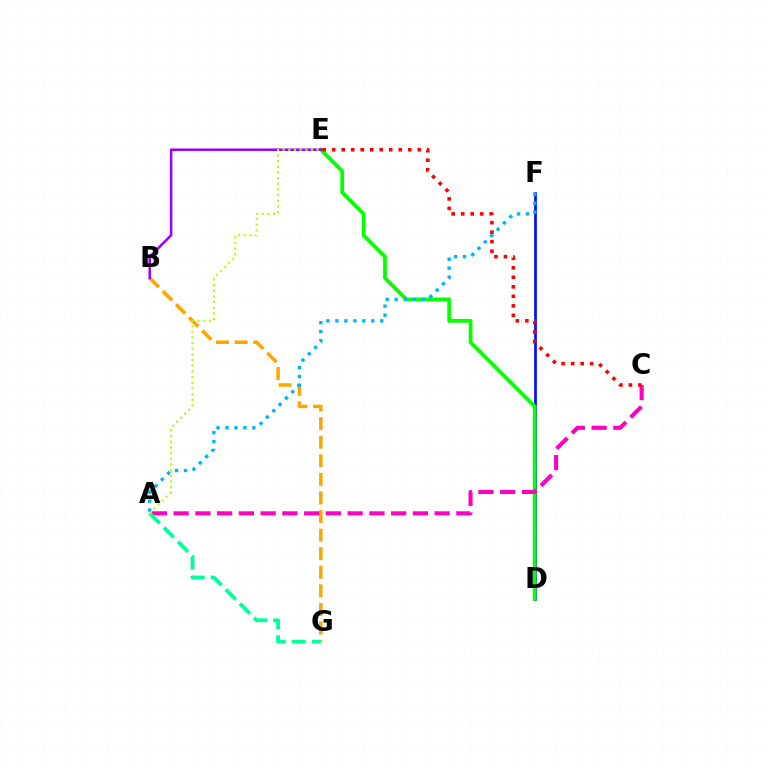{('D', 'F'): [{'color': '#0010ff', 'line_style': 'solid', 'thickness': 1.97}], ('B', 'G'): [{'color': '#ffa500', 'line_style': 'dashed', 'thickness': 2.52}], ('D', 'E'): [{'color': '#08ff00', 'line_style': 'solid', 'thickness': 2.73}], ('A', 'F'): [{'color': '#00b5ff', 'line_style': 'dotted', 'thickness': 2.44}], ('B', 'E'): [{'color': '#9b00ff', 'line_style': 'solid', 'thickness': 1.81}], ('A', 'C'): [{'color': '#ff00bd', 'line_style': 'dashed', 'thickness': 2.95}], ('A', 'G'): [{'color': '#00ff9d', 'line_style': 'dashed', 'thickness': 2.72}], ('C', 'E'): [{'color': '#ff0000', 'line_style': 'dotted', 'thickness': 2.58}], ('A', 'E'): [{'color': '#b3ff00', 'line_style': 'dotted', 'thickness': 1.54}]}